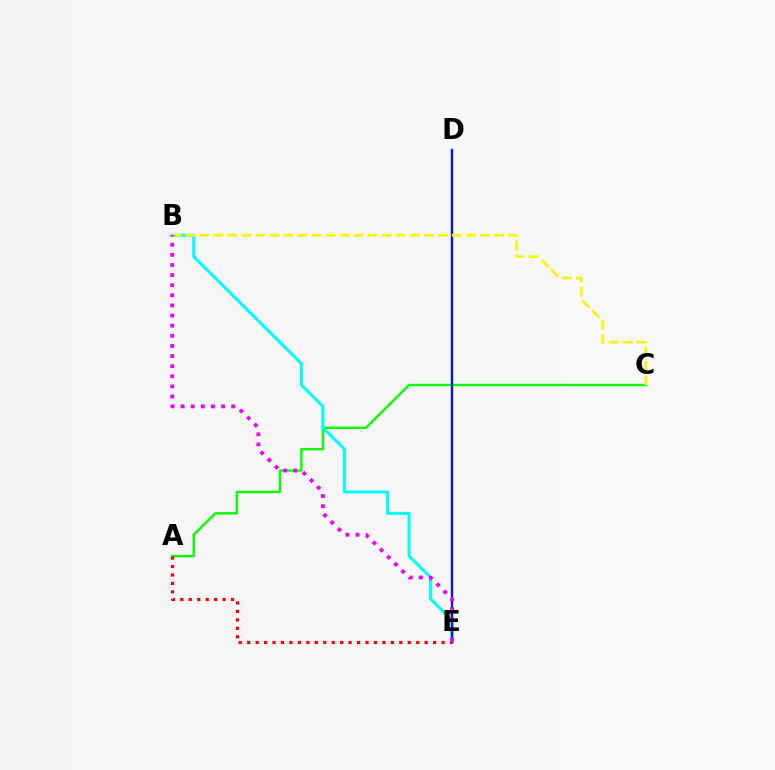{('A', 'C'): [{'color': '#08ff00', 'line_style': 'solid', 'thickness': 1.74}], ('B', 'E'): [{'color': '#00fff6', 'line_style': 'solid', 'thickness': 2.19}, {'color': '#ee00ff', 'line_style': 'dotted', 'thickness': 2.75}], ('D', 'E'): [{'color': '#0010ff', 'line_style': 'solid', 'thickness': 1.69}], ('A', 'E'): [{'color': '#ff0000', 'line_style': 'dotted', 'thickness': 2.3}], ('B', 'C'): [{'color': '#fcf500', 'line_style': 'dashed', 'thickness': 1.91}]}